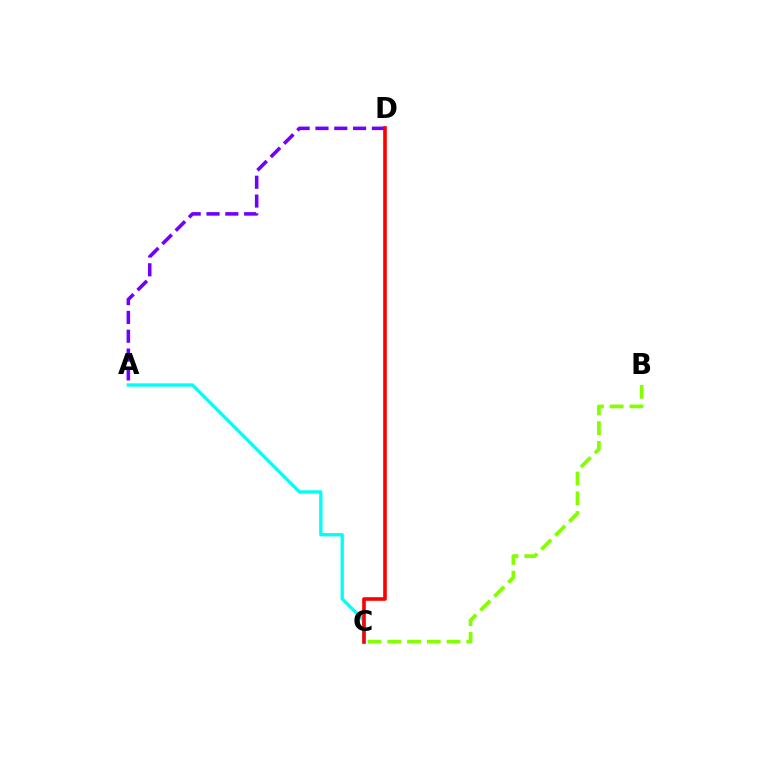{('A', 'C'): [{'color': '#00fff6', 'line_style': 'solid', 'thickness': 2.4}], ('A', 'D'): [{'color': '#7200ff', 'line_style': 'dashed', 'thickness': 2.56}], ('C', 'D'): [{'color': '#ff0000', 'line_style': 'solid', 'thickness': 2.61}], ('B', 'C'): [{'color': '#84ff00', 'line_style': 'dashed', 'thickness': 2.68}]}